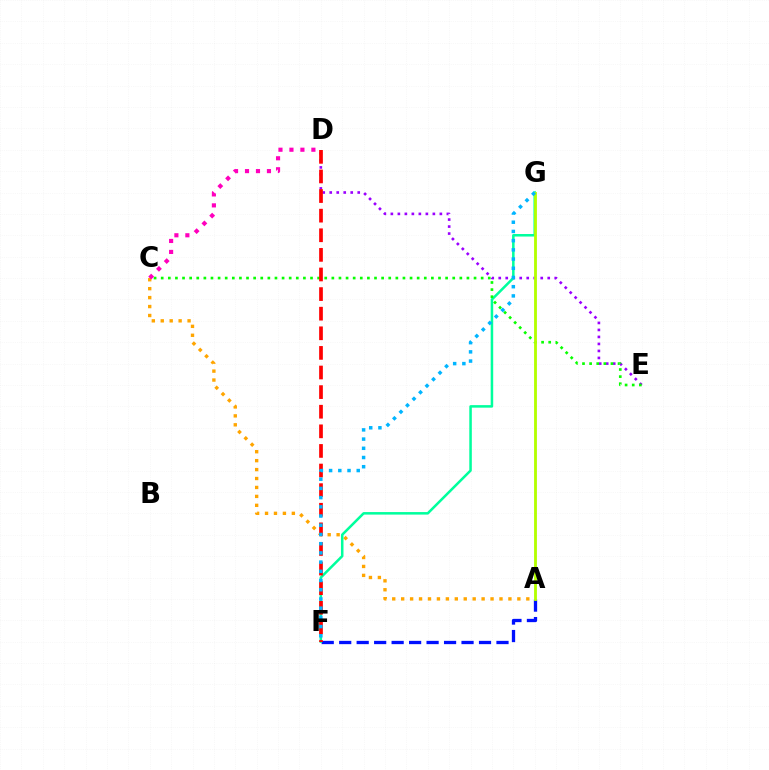{('A', 'F'): [{'color': '#0010ff', 'line_style': 'dashed', 'thickness': 2.37}], ('A', 'C'): [{'color': '#ffa500', 'line_style': 'dotted', 'thickness': 2.43}], ('D', 'E'): [{'color': '#9b00ff', 'line_style': 'dotted', 'thickness': 1.9}], ('F', 'G'): [{'color': '#00ff9d', 'line_style': 'solid', 'thickness': 1.82}, {'color': '#00b5ff', 'line_style': 'dotted', 'thickness': 2.5}], ('C', 'E'): [{'color': '#08ff00', 'line_style': 'dotted', 'thickness': 1.93}], ('C', 'D'): [{'color': '#ff00bd', 'line_style': 'dotted', 'thickness': 2.98}], ('D', 'F'): [{'color': '#ff0000', 'line_style': 'dashed', 'thickness': 2.66}], ('A', 'G'): [{'color': '#b3ff00', 'line_style': 'solid', 'thickness': 2.04}]}